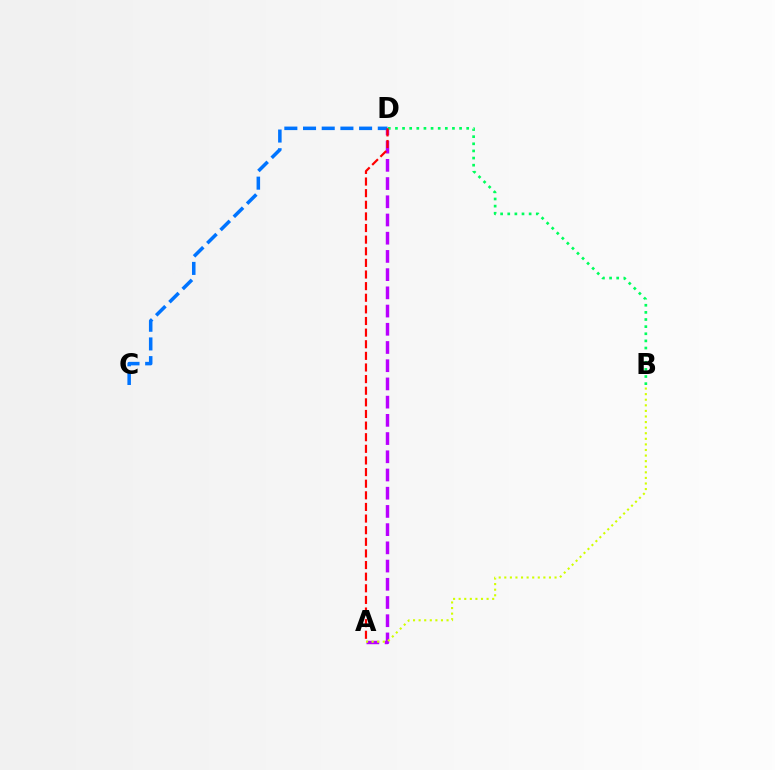{('A', 'D'): [{'color': '#b900ff', 'line_style': 'dashed', 'thickness': 2.47}, {'color': '#ff0000', 'line_style': 'dashed', 'thickness': 1.58}], ('B', 'D'): [{'color': '#00ff5c', 'line_style': 'dotted', 'thickness': 1.94}], ('C', 'D'): [{'color': '#0074ff', 'line_style': 'dashed', 'thickness': 2.54}], ('A', 'B'): [{'color': '#d1ff00', 'line_style': 'dotted', 'thickness': 1.52}]}